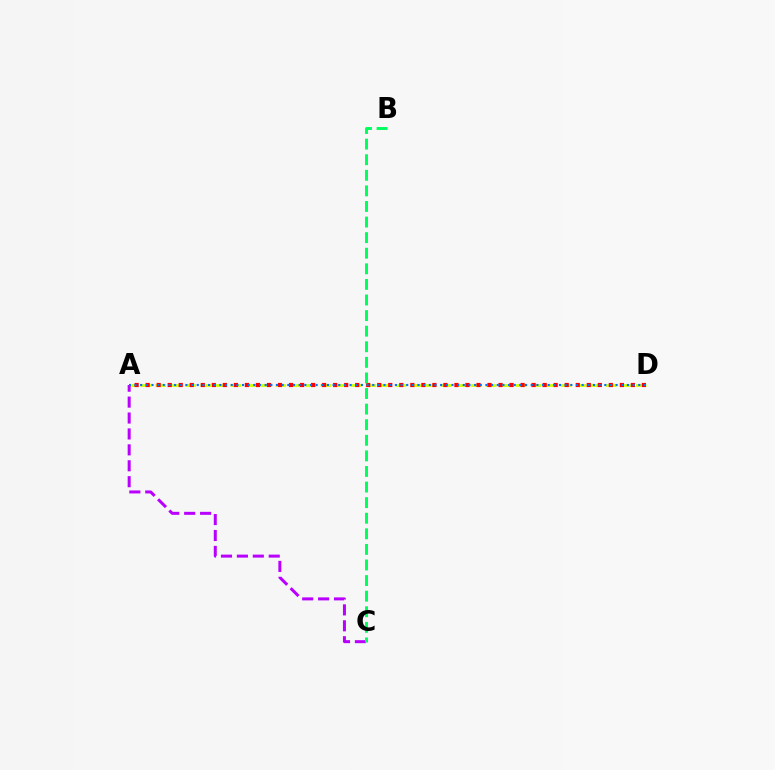{('A', 'D'): [{'color': '#d1ff00', 'line_style': 'dashed', 'thickness': 2.04}, {'color': '#ff0000', 'line_style': 'dotted', 'thickness': 3.0}, {'color': '#0074ff', 'line_style': 'dotted', 'thickness': 1.54}], ('A', 'C'): [{'color': '#b900ff', 'line_style': 'dashed', 'thickness': 2.16}], ('B', 'C'): [{'color': '#00ff5c', 'line_style': 'dashed', 'thickness': 2.12}]}